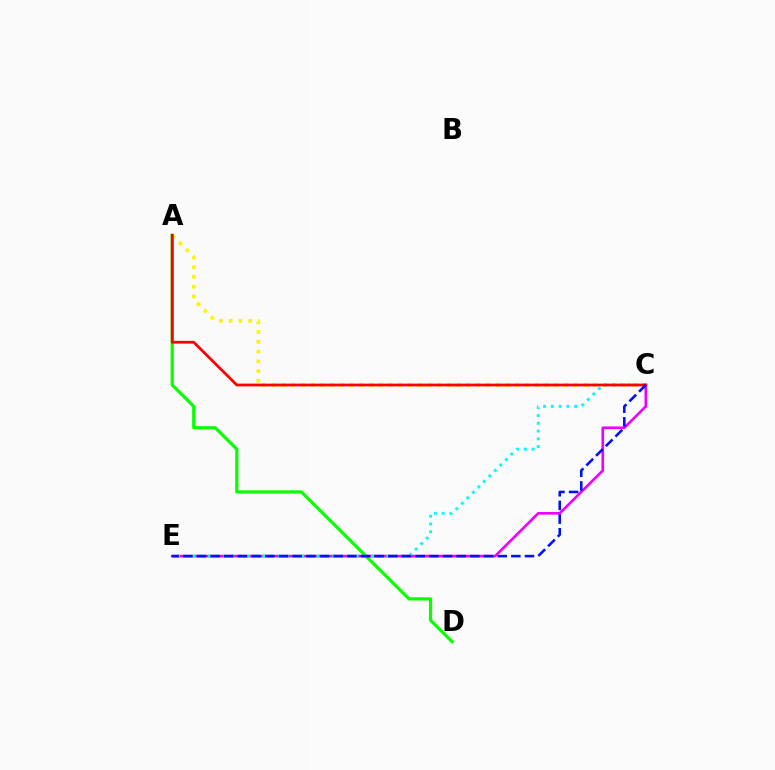{('A', 'C'): [{'color': '#fcf500', 'line_style': 'dotted', 'thickness': 2.65}, {'color': '#ff0000', 'line_style': 'solid', 'thickness': 1.98}], ('A', 'D'): [{'color': '#08ff00', 'line_style': 'solid', 'thickness': 2.3}], ('C', 'E'): [{'color': '#ee00ff', 'line_style': 'solid', 'thickness': 1.9}, {'color': '#00fff6', 'line_style': 'dotted', 'thickness': 2.11}, {'color': '#0010ff', 'line_style': 'dashed', 'thickness': 1.86}]}